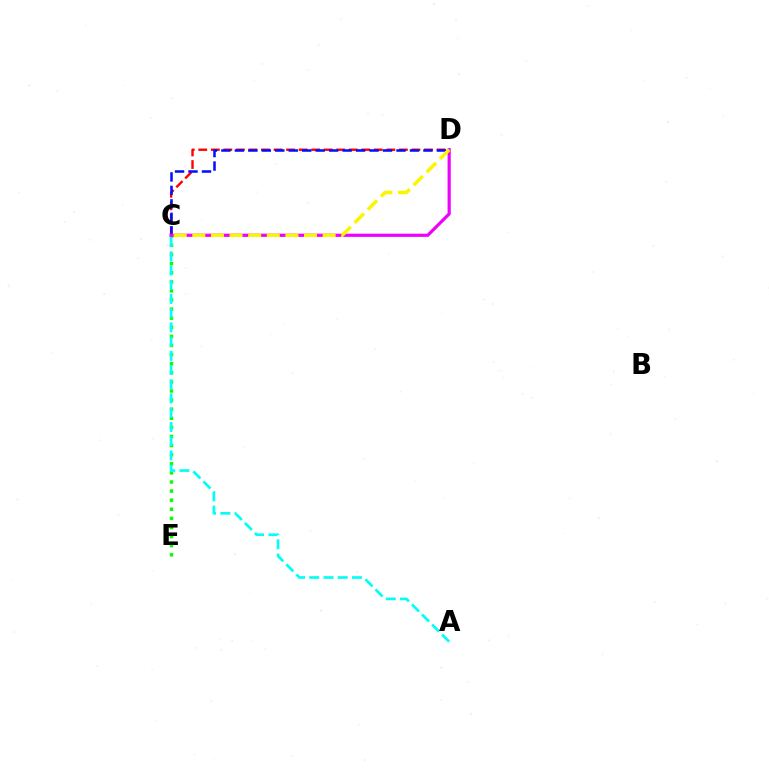{('C', 'D'): [{'color': '#ff0000', 'line_style': 'dashed', 'thickness': 1.7}, {'color': '#0010ff', 'line_style': 'dashed', 'thickness': 1.83}, {'color': '#ee00ff', 'line_style': 'solid', 'thickness': 2.29}, {'color': '#fcf500', 'line_style': 'dashed', 'thickness': 2.53}], ('C', 'E'): [{'color': '#08ff00', 'line_style': 'dotted', 'thickness': 2.47}], ('A', 'C'): [{'color': '#00fff6', 'line_style': 'dashed', 'thickness': 1.93}]}